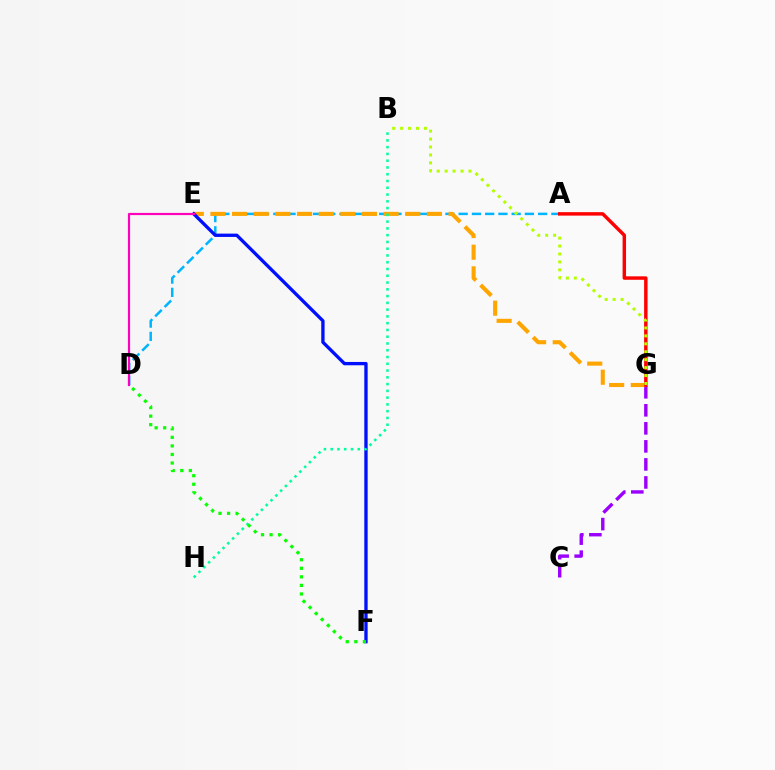{('A', 'D'): [{'color': '#00b5ff', 'line_style': 'dashed', 'thickness': 1.8}], ('C', 'G'): [{'color': '#9b00ff', 'line_style': 'dashed', 'thickness': 2.45}], ('E', 'G'): [{'color': '#ffa500', 'line_style': 'dashed', 'thickness': 2.94}], ('A', 'G'): [{'color': '#ff0000', 'line_style': 'solid', 'thickness': 2.48}], ('B', 'G'): [{'color': '#b3ff00', 'line_style': 'dotted', 'thickness': 2.16}], ('E', 'F'): [{'color': '#0010ff', 'line_style': 'solid', 'thickness': 2.4}], ('D', 'E'): [{'color': '#ff00bd', 'line_style': 'solid', 'thickness': 1.58}], ('B', 'H'): [{'color': '#00ff9d', 'line_style': 'dotted', 'thickness': 1.84}], ('D', 'F'): [{'color': '#08ff00', 'line_style': 'dotted', 'thickness': 2.32}]}